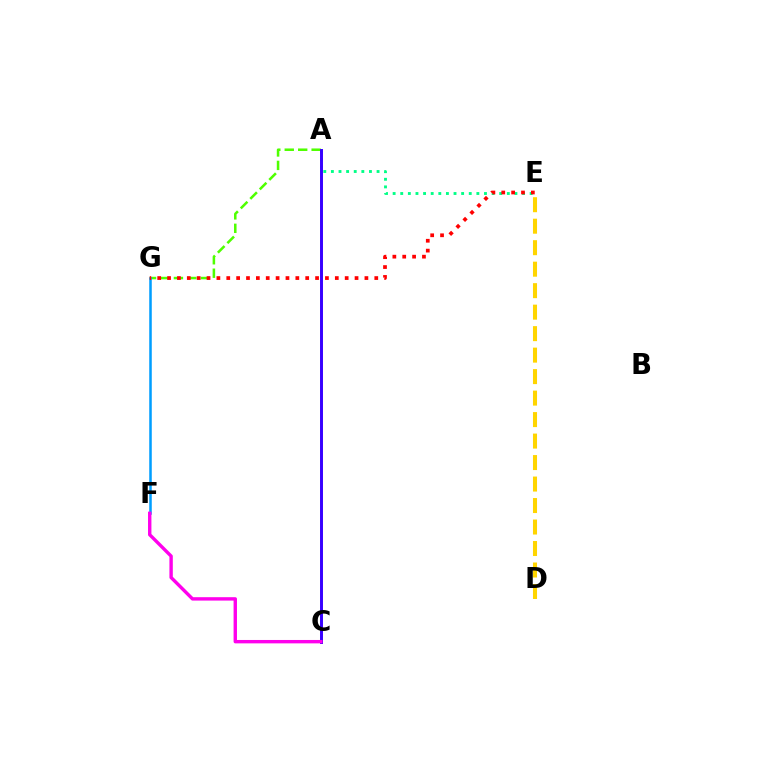{('A', 'E'): [{'color': '#00ff86', 'line_style': 'dotted', 'thickness': 2.07}], ('A', 'G'): [{'color': '#4fff00', 'line_style': 'dashed', 'thickness': 1.83}], ('F', 'G'): [{'color': '#009eff', 'line_style': 'solid', 'thickness': 1.82}], ('A', 'C'): [{'color': '#3700ff', 'line_style': 'solid', 'thickness': 2.13}], ('D', 'E'): [{'color': '#ffd500', 'line_style': 'dashed', 'thickness': 2.92}], ('C', 'F'): [{'color': '#ff00ed', 'line_style': 'solid', 'thickness': 2.44}], ('E', 'G'): [{'color': '#ff0000', 'line_style': 'dotted', 'thickness': 2.68}]}